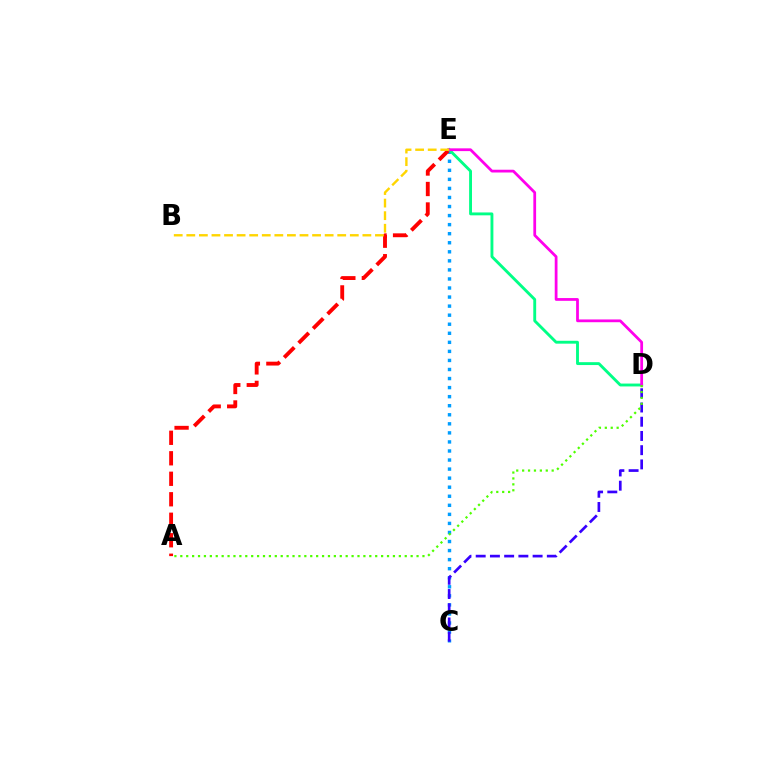{('C', 'E'): [{'color': '#009eff', 'line_style': 'dotted', 'thickness': 2.46}], ('A', 'E'): [{'color': '#ff0000', 'line_style': 'dashed', 'thickness': 2.78}], ('C', 'D'): [{'color': '#3700ff', 'line_style': 'dashed', 'thickness': 1.93}], ('D', 'E'): [{'color': '#00ff86', 'line_style': 'solid', 'thickness': 2.07}, {'color': '#ff00ed', 'line_style': 'solid', 'thickness': 1.99}], ('B', 'E'): [{'color': '#ffd500', 'line_style': 'dashed', 'thickness': 1.71}], ('A', 'D'): [{'color': '#4fff00', 'line_style': 'dotted', 'thickness': 1.6}]}